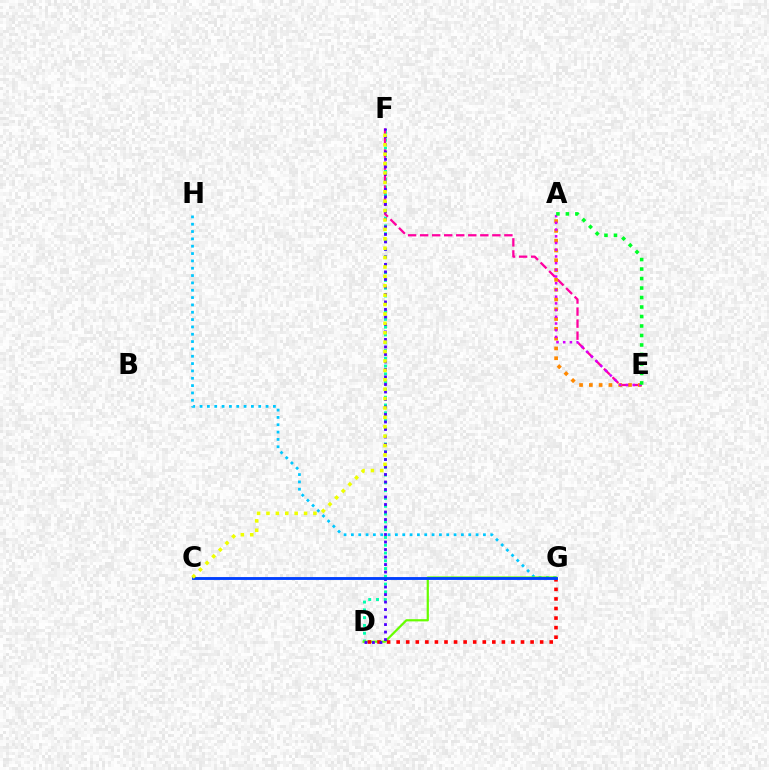{('D', 'F'): [{'color': '#00ffaf', 'line_style': 'dotted', 'thickness': 2.12}, {'color': '#4f00ff', 'line_style': 'dotted', 'thickness': 2.04}], ('G', 'H'): [{'color': '#00c7ff', 'line_style': 'dotted', 'thickness': 1.99}], ('D', 'G'): [{'color': '#66ff00', 'line_style': 'solid', 'thickness': 1.6}, {'color': '#ff0000', 'line_style': 'dotted', 'thickness': 2.6}], ('E', 'F'): [{'color': '#ff00a0', 'line_style': 'dashed', 'thickness': 1.64}], ('A', 'E'): [{'color': '#ff8800', 'line_style': 'dotted', 'thickness': 2.66}, {'color': '#d600ff', 'line_style': 'dotted', 'thickness': 1.82}, {'color': '#00ff27', 'line_style': 'dotted', 'thickness': 2.58}], ('C', 'G'): [{'color': '#003fff', 'line_style': 'solid', 'thickness': 2.07}], ('C', 'F'): [{'color': '#eeff00', 'line_style': 'dotted', 'thickness': 2.55}]}